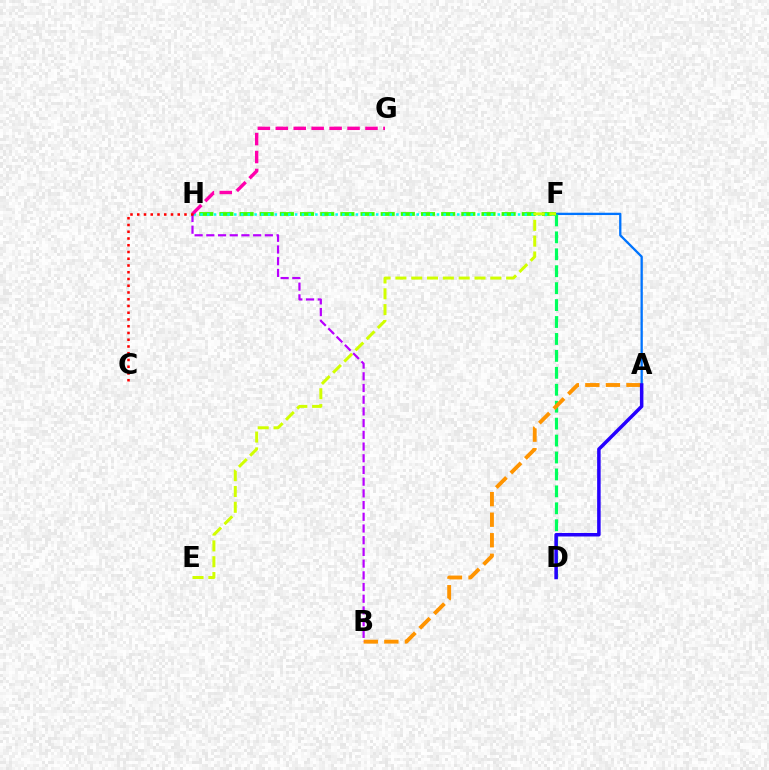{('F', 'H'): [{'color': '#3dff00', 'line_style': 'dashed', 'thickness': 2.74}, {'color': '#00fff6', 'line_style': 'dotted', 'thickness': 1.84}], ('A', 'F'): [{'color': '#0074ff', 'line_style': 'solid', 'thickness': 1.66}], ('D', 'F'): [{'color': '#00ff5c', 'line_style': 'dashed', 'thickness': 2.3}], ('A', 'B'): [{'color': '#ff9400', 'line_style': 'dashed', 'thickness': 2.79}], ('G', 'H'): [{'color': '#ff00ac', 'line_style': 'dashed', 'thickness': 2.44}], ('A', 'D'): [{'color': '#2500ff', 'line_style': 'solid', 'thickness': 2.53}], ('E', 'F'): [{'color': '#d1ff00', 'line_style': 'dashed', 'thickness': 2.15}], ('B', 'H'): [{'color': '#b900ff', 'line_style': 'dashed', 'thickness': 1.59}], ('C', 'H'): [{'color': '#ff0000', 'line_style': 'dotted', 'thickness': 1.83}]}